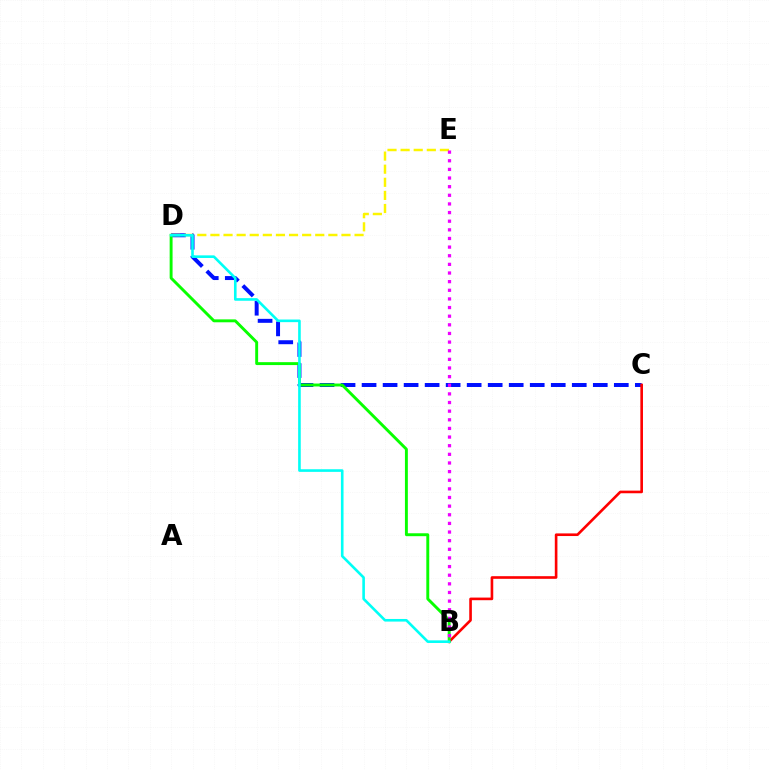{('C', 'D'): [{'color': '#0010ff', 'line_style': 'dashed', 'thickness': 2.86}], ('B', 'C'): [{'color': '#ff0000', 'line_style': 'solid', 'thickness': 1.89}], ('D', 'E'): [{'color': '#fcf500', 'line_style': 'dashed', 'thickness': 1.78}], ('B', 'D'): [{'color': '#08ff00', 'line_style': 'solid', 'thickness': 2.1}, {'color': '#00fff6', 'line_style': 'solid', 'thickness': 1.88}], ('B', 'E'): [{'color': '#ee00ff', 'line_style': 'dotted', 'thickness': 2.35}]}